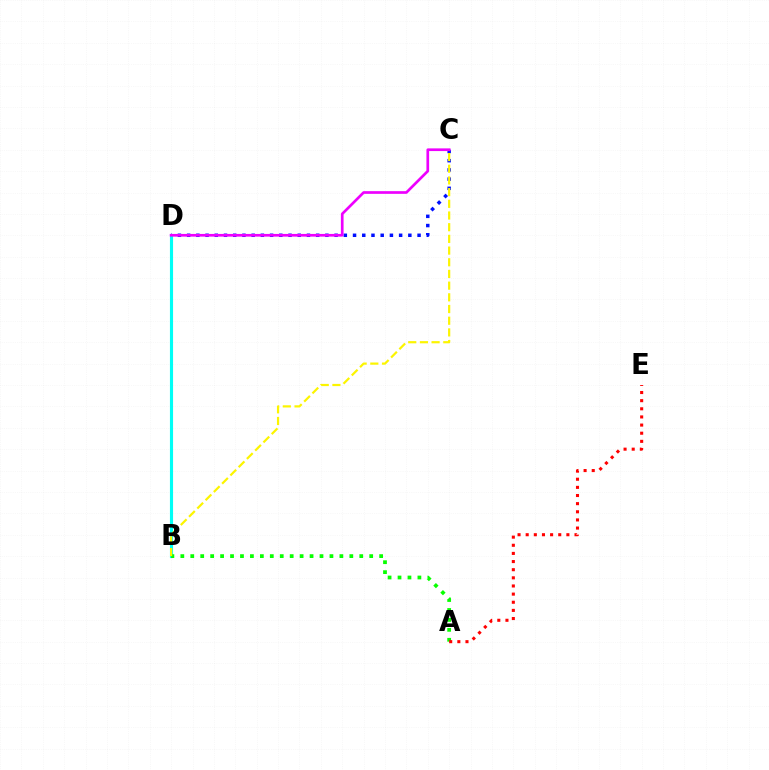{('C', 'D'): [{'color': '#0010ff', 'line_style': 'dotted', 'thickness': 2.5}, {'color': '#ee00ff', 'line_style': 'solid', 'thickness': 1.94}], ('B', 'D'): [{'color': '#00fff6', 'line_style': 'solid', 'thickness': 2.25}], ('A', 'B'): [{'color': '#08ff00', 'line_style': 'dotted', 'thickness': 2.7}], ('B', 'C'): [{'color': '#fcf500', 'line_style': 'dashed', 'thickness': 1.59}], ('A', 'E'): [{'color': '#ff0000', 'line_style': 'dotted', 'thickness': 2.21}]}